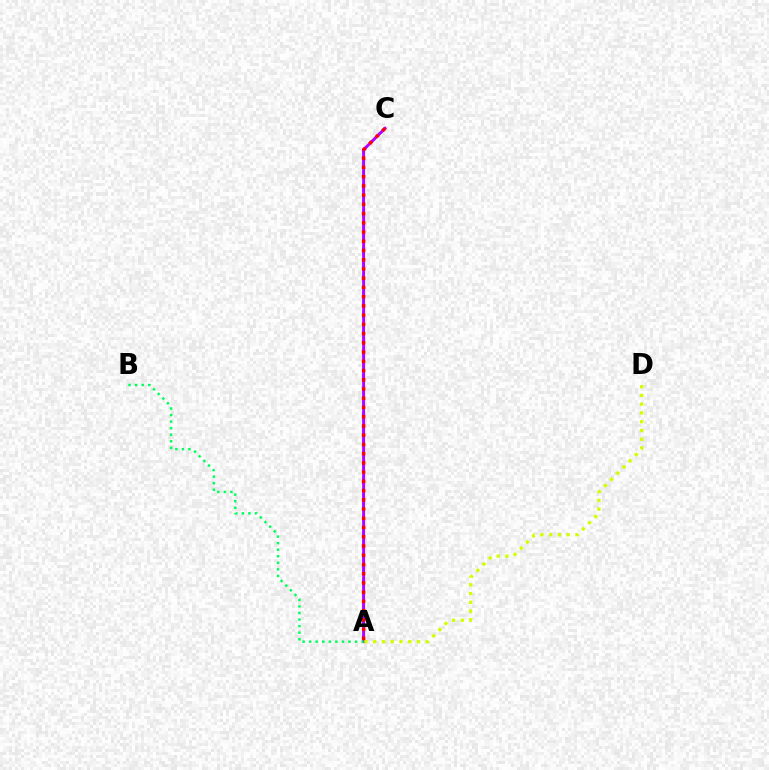{('A', 'C'): [{'color': '#0074ff', 'line_style': 'dashed', 'thickness': 1.73}, {'color': '#b900ff', 'line_style': 'solid', 'thickness': 2.1}, {'color': '#ff0000', 'line_style': 'dotted', 'thickness': 2.51}], ('A', 'B'): [{'color': '#00ff5c', 'line_style': 'dotted', 'thickness': 1.78}], ('A', 'D'): [{'color': '#d1ff00', 'line_style': 'dotted', 'thickness': 2.38}]}